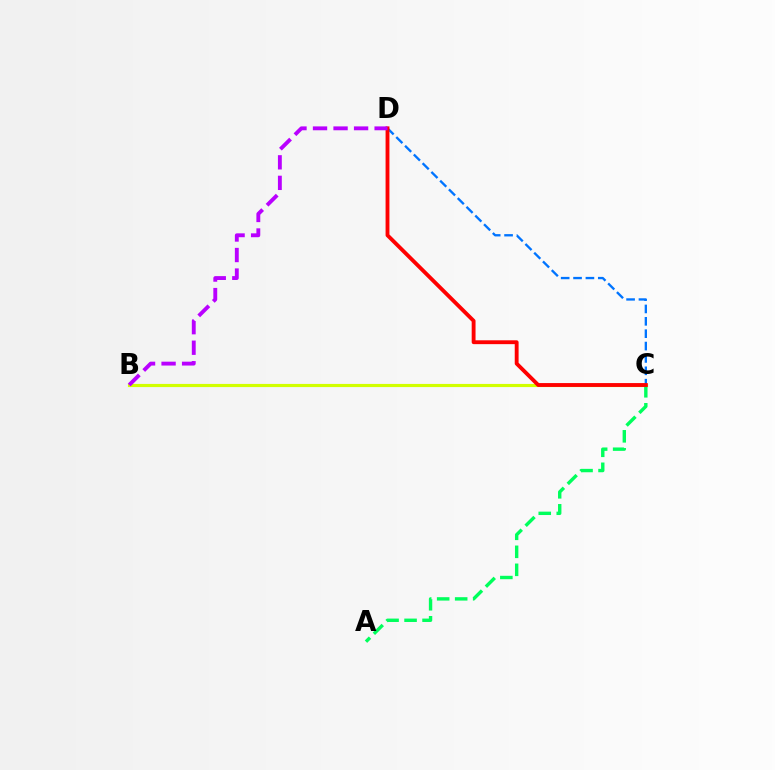{('B', 'C'): [{'color': '#d1ff00', 'line_style': 'solid', 'thickness': 2.27}], ('C', 'D'): [{'color': '#0074ff', 'line_style': 'dashed', 'thickness': 1.68}, {'color': '#ff0000', 'line_style': 'solid', 'thickness': 2.77}], ('A', 'C'): [{'color': '#00ff5c', 'line_style': 'dashed', 'thickness': 2.45}], ('B', 'D'): [{'color': '#b900ff', 'line_style': 'dashed', 'thickness': 2.79}]}